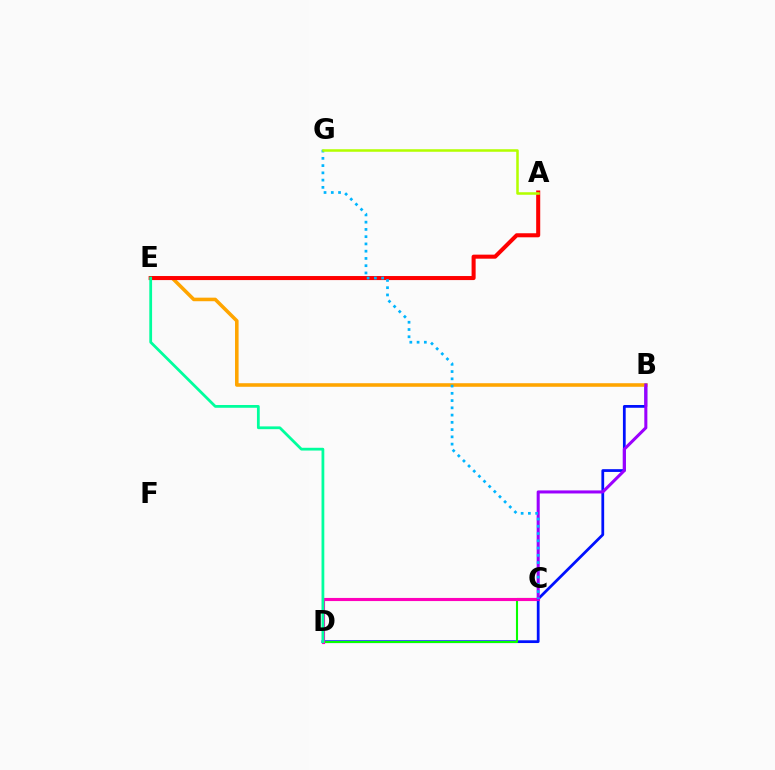{('B', 'D'): [{'color': '#0010ff', 'line_style': 'solid', 'thickness': 1.99}], ('C', 'D'): [{'color': '#08ff00', 'line_style': 'solid', 'thickness': 1.51}, {'color': '#ff00bd', 'line_style': 'solid', 'thickness': 2.25}], ('B', 'E'): [{'color': '#ffa500', 'line_style': 'solid', 'thickness': 2.56}], ('A', 'E'): [{'color': '#ff0000', 'line_style': 'solid', 'thickness': 2.91}], ('B', 'C'): [{'color': '#9b00ff', 'line_style': 'solid', 'thickness': 2.19}], ('D', 'E'): [{'color': '#00ff9d', 'line_style': 'solid', 'thickness': 2.0}], ('C', 'G'): [{'color': '#00b5ff', 'line_style': 'dotted', 'thickness': 1.97}], ('A', 'G'): [{'color': '#b3ff00', 'line_style': 'solid', 'thickness': 1.83}]}